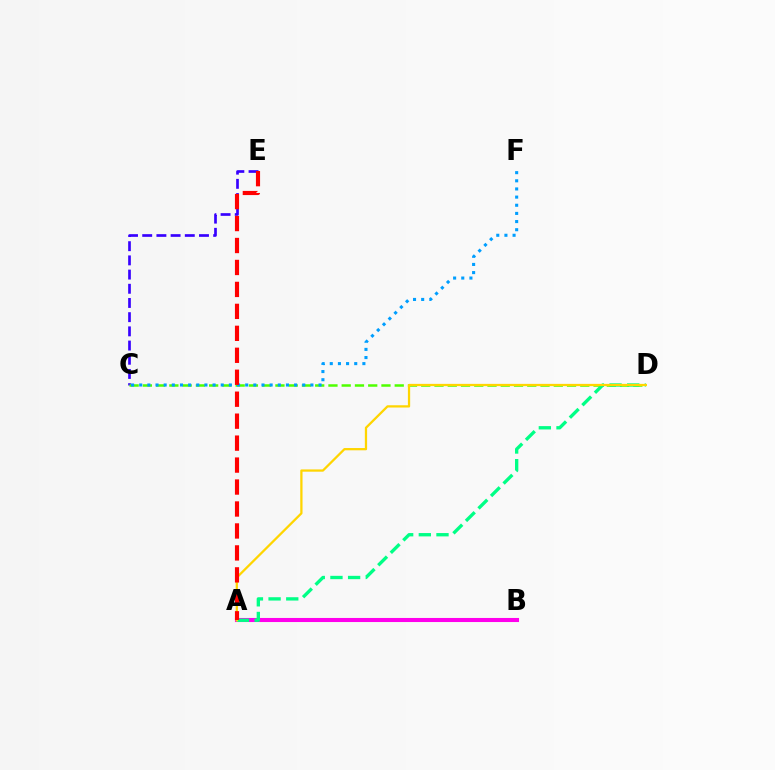{('A', 'B'): [{'color': '#ff00ed', 'line_style': 'solid', 'thickness': 2.94}], ('C', 'E'): [{'color': '#3700ff', 'line_style': 'dashed', 'thickness': 1.93}], ('C', 'D'): [{'color': '#4fff00', 'line_style': 'dashed', 'thickness': 1.8}], ('A', 'D'): [{'color': '#00ff86', 'line_style': 'dashed', 'thickness': 2.4}, {'color': '#ffd500', 'line_style': 'solid', 'thickness': 1.63}], ('C', 'F'): [{'color': '#009eff', 'line_style': 'dotted', 'thickness': 2.21}], ('A', 'E'): [{'color': '#ff0000', 'line_style': 'dashed', 'thickness': 2.98}]}